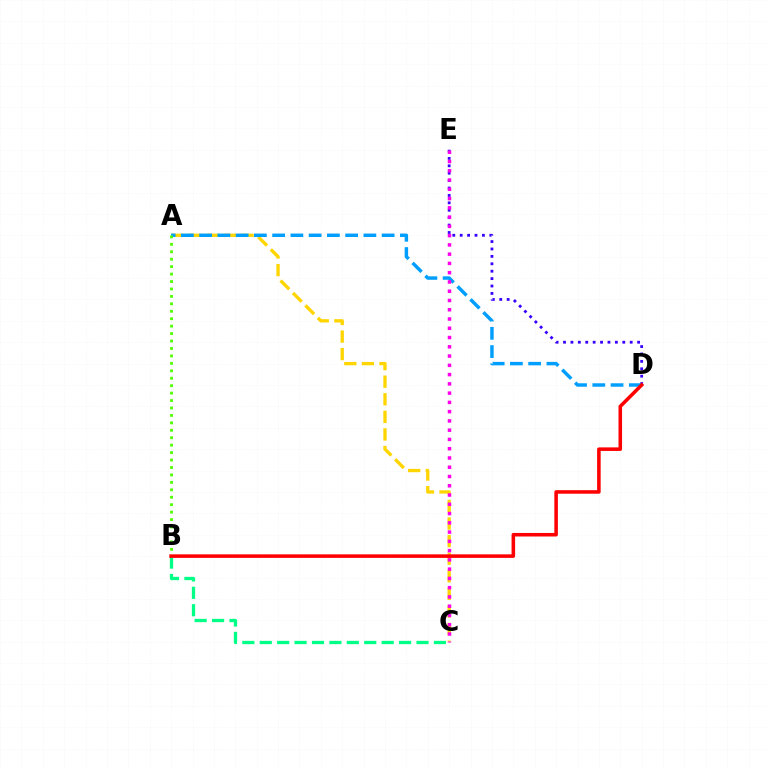{('A', 'C'): [{'color': '#ffd500', 'line_style': 'dashed', 'thickness': 2.39}], ('D', 'E'): [{'color': '#3700ff', 'line_style': 'dotted', 'thickness': 2.01}], ('A', 'D'): [{'color': '#009eff', 'line_style': 'dashed', 'thickness': 2.48}], ('B', 'C'): [{'color': '#00ff86', 'line_style': 'dashed', 'thickness': 2.37}], ('A', 'B'): [{'color': '#4fff00', 'line_style': 'dotted', 'thickness': 2.02}], ('C', 'E'): [{'color': '#ff00ed', 'line_style': 'dotted', 'thickness': 2.52}], ('B', 'D'): [{'color': '#ff0000', 'line_style': 'solid', 'thickness': 2.56}]}